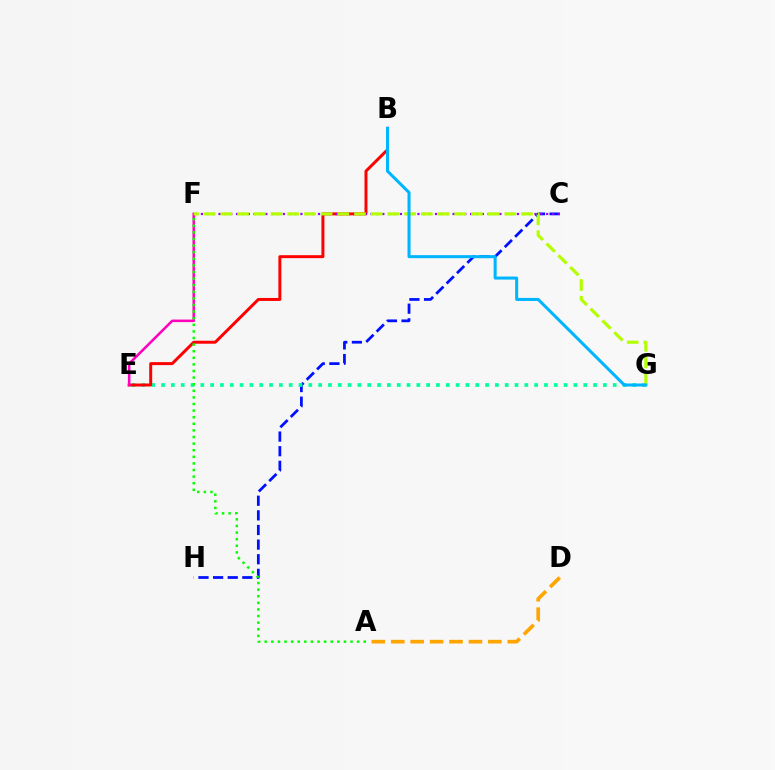{('C', 'H'): [{'color': '#0010ff', 'line_style': 'dashed', 'thickness': 1.99}], ('E', 'G'): [{'color': '#00ff9d', 'line_style': 'dotted', 'thickness': 2.67}], ('B', 'E'): [{'color': '#ff0000', 'line_style': 'solid', 'thickness': 2.14}], ('C', 'F'): [{'color': '#9b00ff', 'line_style': 'dotted', 'thickness': 1.59}], ('A', 'D'): [{'color': '#ffa500', 'line_style': 'dashed', 'thickness': 2.64}], ('E', 'F'): [{'color': '#ff00bd', 'line_style': 'solid', 'thickness': 1.83}], ('F', 'G'): [{'color': '#b3ff00', 'line_style': 'dashed', 'thickness': 2.27}], ('B', 'G'): [{'color': '#00b5ff', 'line_style': 'solid', 'thickness': 2.18}], ('A', 'F'): [{'color': '#08ff00', 'line_style': 'dotted', 'thickness': 1.79}]}